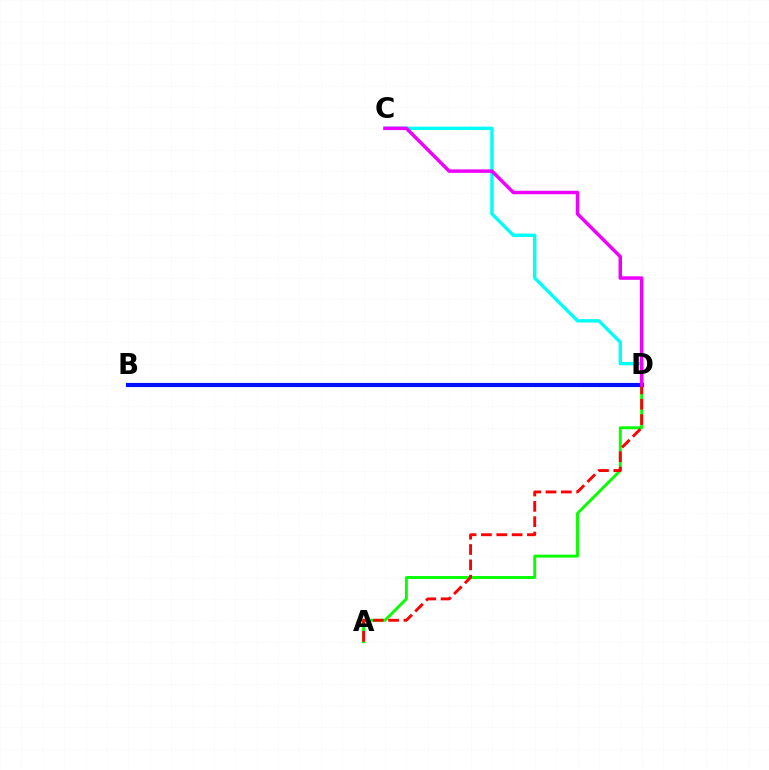{('B', 'D'): [{'color': '#fcf500', 'line_style': 'dotted', 'thickness': 1.86}, {'color': '#0010ff', 'line_style': 'solid', 'thickness': 2.98}], ('A', 'D'): [{'color': '#08ff00', 'line_style': 'solid', 'thickness': 2.1}, {'color': '#ff0000', 'line_style': 'dashed', 'thickness': 2.08}], ('C', 'D'): [{'color': '#00fff6', 'line_style': 'solid', 'thickness': 2.43}, {'color': '#ee00ff', 'line_style': 'solid', 'thickness': 2.51}]}